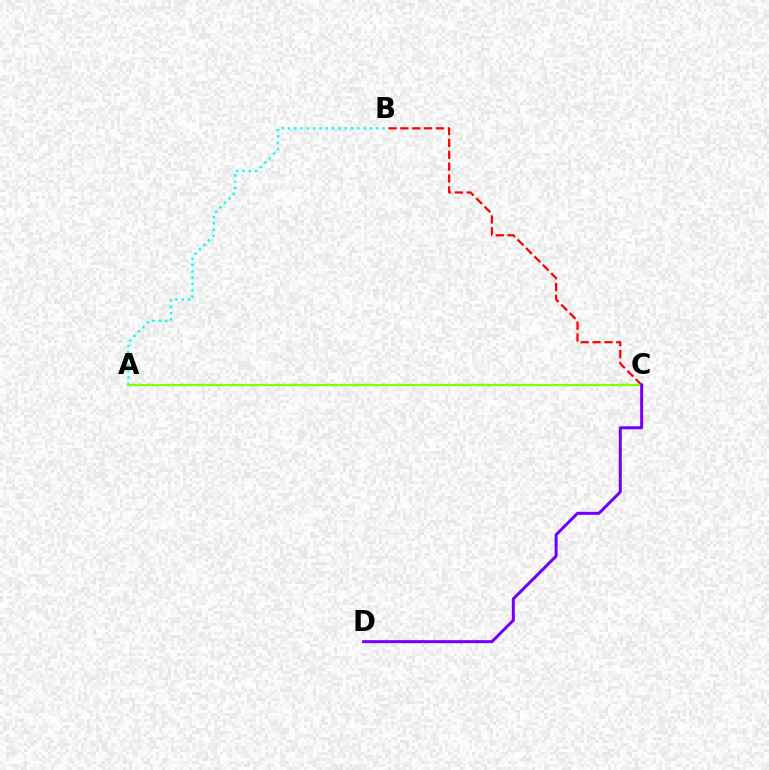{('B', 'C'): [{'color': '#ff0000', 'line_style': 'dashed', 'thickness': 1.61}], ('A', 'C'): [{'color': '#84ff00', 'line_style': 'solid', 'thickness': 1.66}], ('C', 'D'): [{'color': '#7200ff', 'line_style': 'solid', 'thickness': 2.17}], ('A', 'B'): [{'color': '#00fff6', 'line_style': 'dotted', 'thickness': 1.71}]}